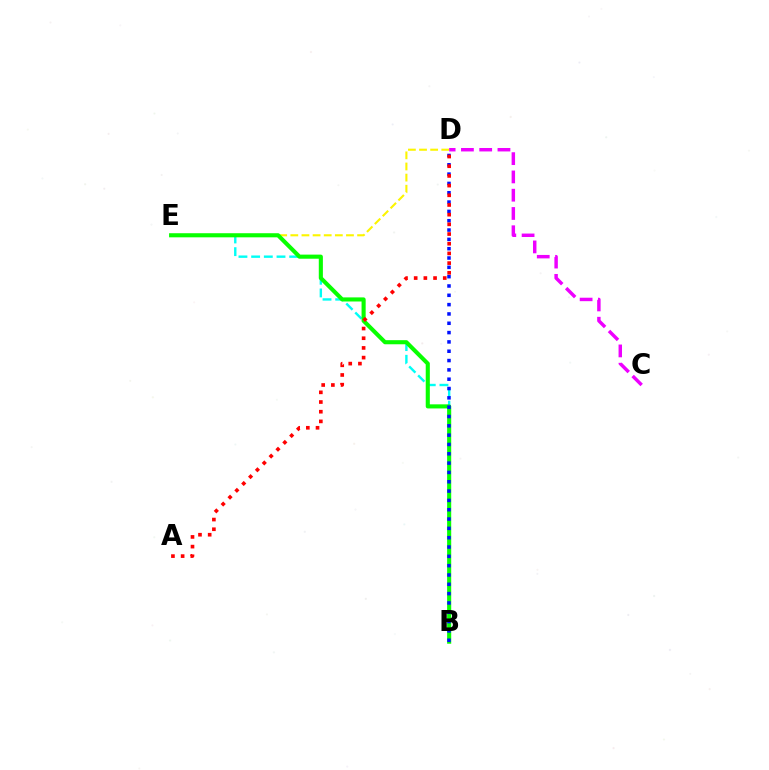{('B', 'E'): [{'color': '#00fff6', 'line_style': 'dashed', 'thickness': 1.72}, {'color': '#08ff00', 'line_style': 'solid', 'thickness': 2.95}], ('D', 'E'): [{'color': '#fcf500', 'line_style': 'dashed', 'thickness': 1.51}], ('C', 'D'): [{'color': '#ee00ff', 'line_style': 'dashed', 'thickness': 2.48}], ('B', 'D'): [{'color': '#0010ff', 'line_style': 'dotted', 'thickness': 2.53}], ('A', 'D'): [{'color': '#ff0000', 'line_style': 'dotted', 'thickness': 2.63}]}